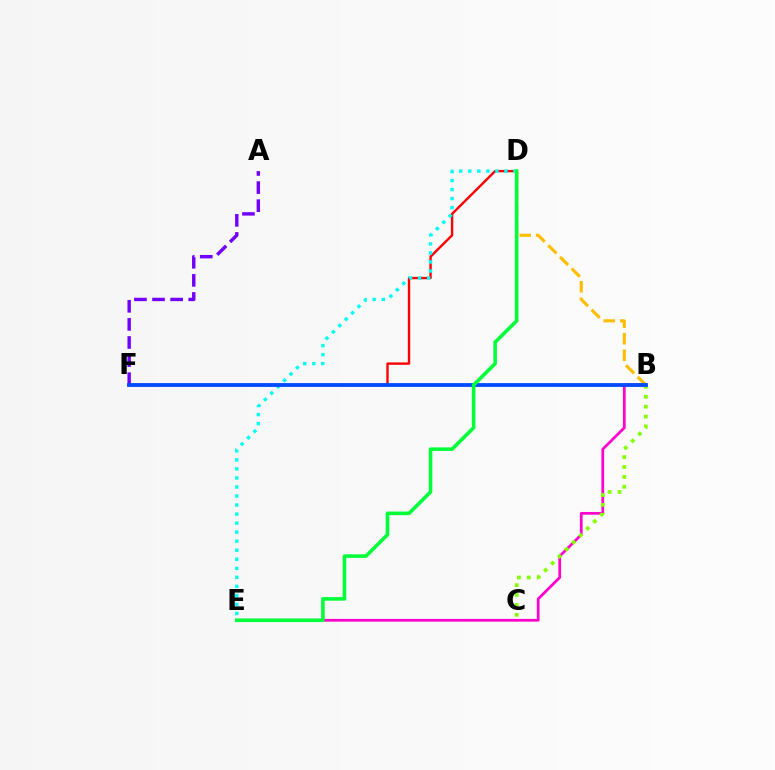{('B', 'D'): [{'color': '#ffbd00', 'line_style': 'dashed', 'thickness': 2.24}], ('B', 'E'): [{'color': '#ff00cf', 'line_style': 'solid', 'thickness': 1.97}], ('D', 'F'): [{'color': '#ff0000', 'line_style': 'solid', 'thickness': 1.72}], ('B', 'C'): [{'color': '#84ff00', 'line_style': 'dotted', 'thickness': 2.69}], ('A', 'F'): [{'color': '#7200ff', 'line_style': 'dashed', 'thickness': 2.46}], ('D', 'E'): [{'color': '#00fff6', 'line_style': 'dotted', 'thickness': 2.46}, {'color': '#00ff39', 'line_style': 'solid', 'thickness': 2.58}], ('B', 'F'): [{'color': '#004bff', 'line_style': 'solid', 'thickness': 2.74}]}